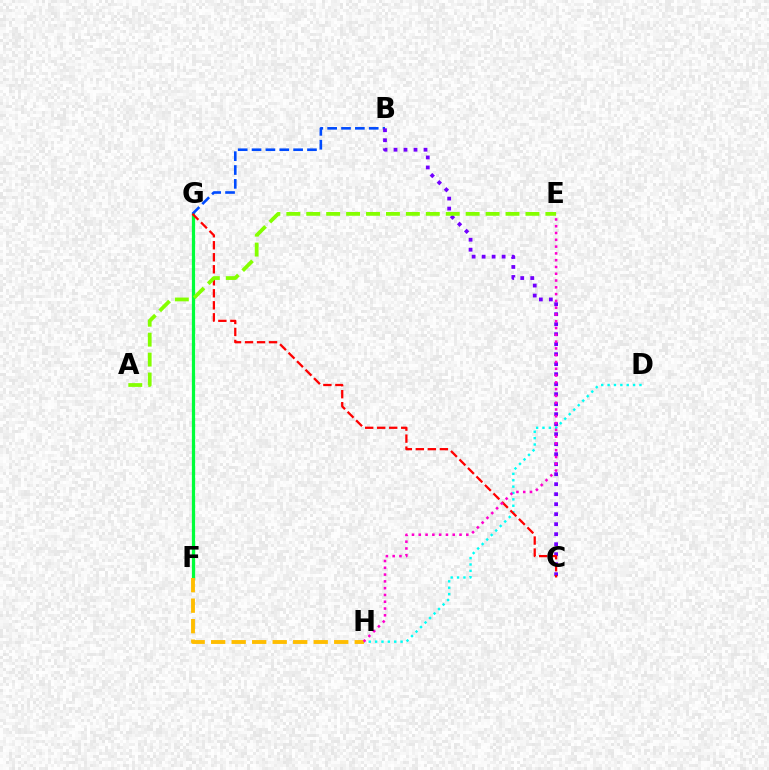{('F', 'G'): [{'color': '#00ff39', 'line_style': 'solid', 'thickness': 2.34}], ('B', 'G'): [{'color': '#004bff', 'line_style': 'dashed', 'thickness': 1.88}], ('D', 'H'): [{'color': '#00fff6', 'line_style': 'dotted', 'thickness': 1.73}], ('B', 'C'): [{'color': '#7200ff', 'line_style': 'dotted', 'thickness': 2.72}], ('C', 'G'): [{'color': '#ff0000', 'line_style': 'dashed', 'thickness': 1.63}], ('F', 'H'): [{'color': '#ffbd00', 'line_style': 'dashed', 'thickness': 2.79}], ('A', 'E'): [{'color': '#84ff00', 'line_style': 'dashed', 'thickness': 2.71}], ('E', 'H'): [{'color': '#ff00cf', 'line_style': 'dotted', 'thickness': 1.84}]}